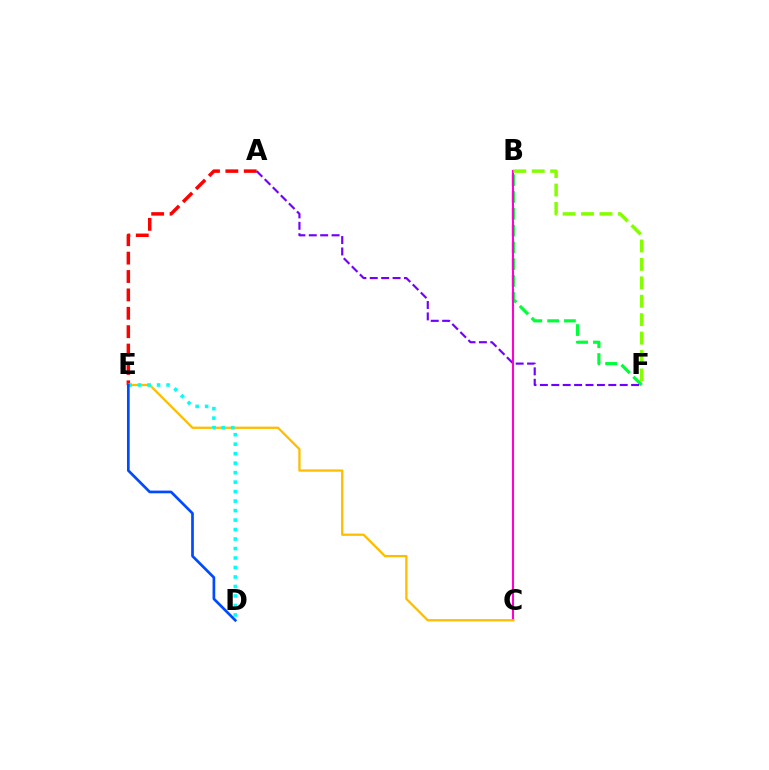{('B', 'F'): [{'color': '#00ff39', 'line_style': 'dashed', 'thickness': 2.28}, {'color': '#84ff00', 'line_style': 'dashed', 'thickness': 2.5}], ('A', 'E'): [{'color': '#ff0000', 'line_style': 'dashed', 'thickness': 2.5}], ('A', 'F'): [{'color': '#7200ff', 'line_style': 'dashed', 'thickness': 1.55}], ('B', 'C'): [{'color': '#ff00cf', 'line_style': 'solid', 'thickness': 1.5}], ('C', 'E'): [{'color': '#ffbd00', 'line_style': 'solid', 'thickness': 1.65}], ('D', 'E'): [{'color': '#00fff6', 'line_style': 'dotted', 'thickness': 2.58}, {'color': '#004bff', 'line_style': 'solid', 'thickness': 1.94}]}